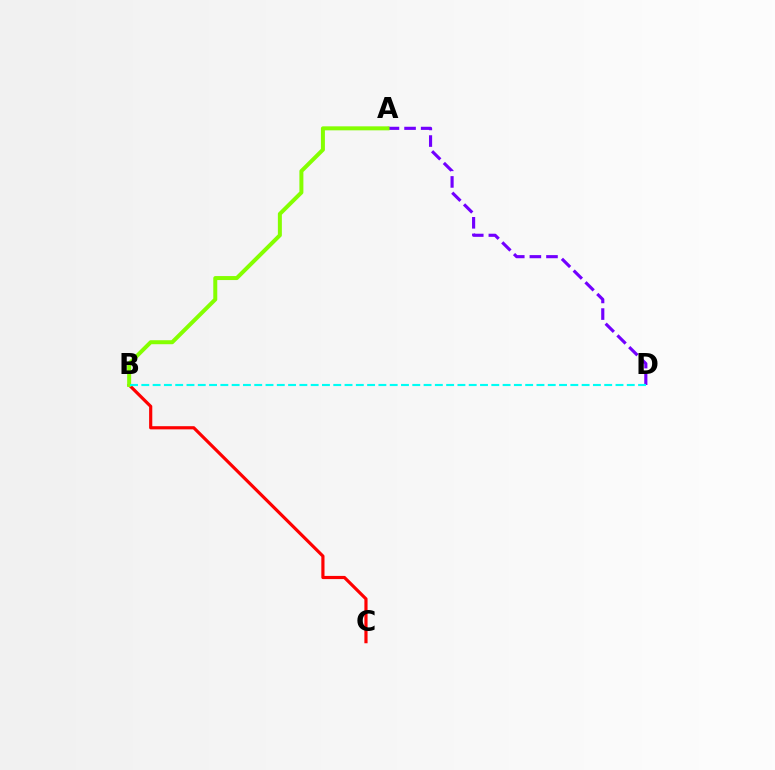{('A', 'D'): [{'color': '#7200ff', 'line_style': 'dashed', 'thickness': 2.26}], ('B', 'C'): [{'color': '#ff0000', 'line_style': 'solid', 'thickness': 2.28}], ('A', 'B'): [{'color': '#84ff00', 'line_style': 'solid', 'thickness': 2.87}], ('B', 'D'): [{'color': '#00fff6', 'line_style': 'dashed', 'thickness': 1.53}]}